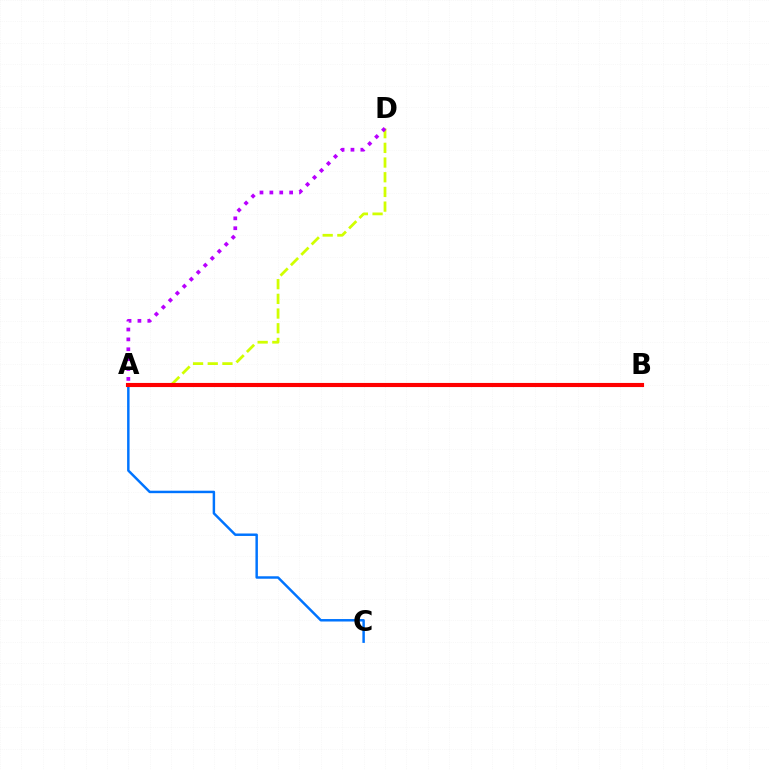{('A', 'D'): [{'color': '#d1ff00', 'line_style': 'dashed', 'thickness': 2.0}, {'color': '#b900ff', 'line_style': 'dotted', 'thickness': 2.68}], ('A', 'C'): [{'color': '#0074ff', 'line_style': 'solid', 'thickness': 1.77}], ('A', 'B'): [{'color': '#00ff5c', 'line_style': 'solid', 'thickness': 1.86}, {'color': '#ff0000', 'line_style': 'solid', 'thickness': 2.96}]}